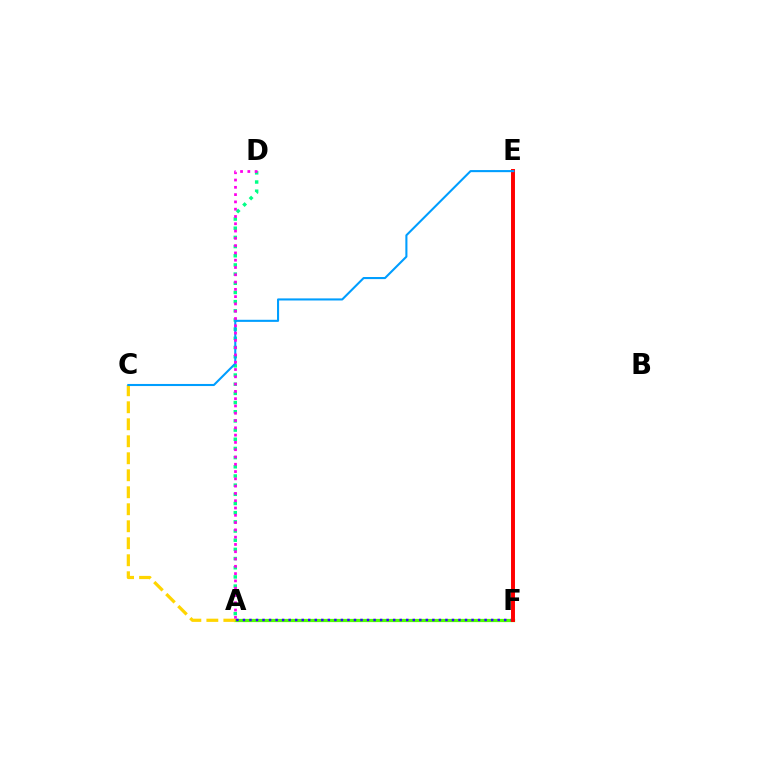{('A', 'F'): [{'color': '#4fff00', 'line_style': 'solid', 'thickness': 2.32}, {'color': '#3700ff', 'line_style': 'dotted', 'thickness': 1.77}], ('A', 'D'): [{'color': '#00ff86', 'line_style': 'dotted', 'thickness': 2.49}, {'color': '#ff00ed', 'line_style': 'dotted', 'thickness': 1.98}], ('E', 'F'): [{'color': '#ff0000', 'line_style': 'solid', 'thickness': 2.83}], ('A', 'C'): [{'color': '#ffd500', 'line_style': 'dashed', 'thickness': 2.31}], ('C', 'E'): [{'color': '#009eff', 'line_style': 'solid', 'thickness': 1.5}]}